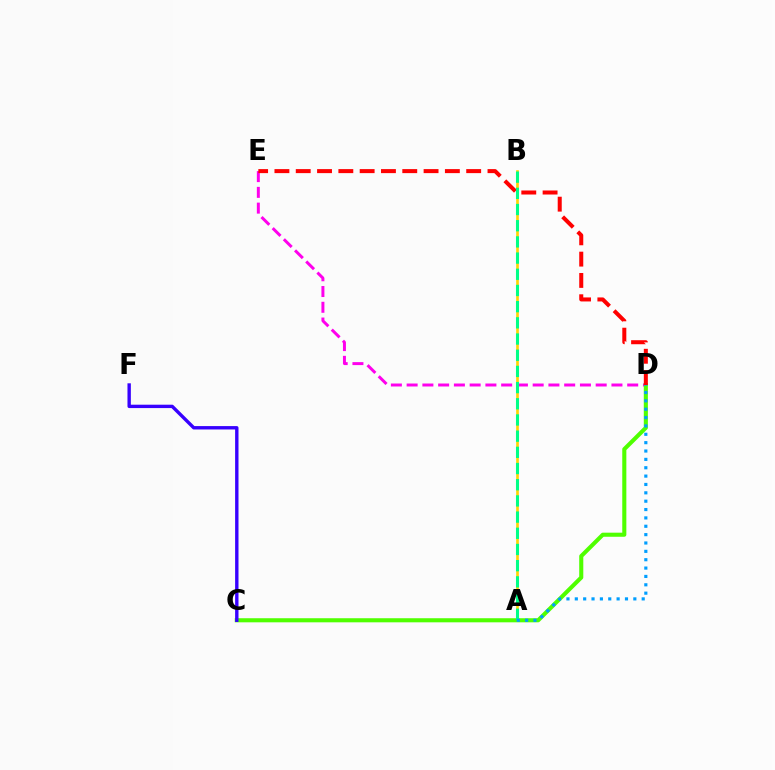{('D', 'E'): [{'color': '#ff00ed', 'line_style': 'dashed', 'thickness': 2.14}, {'color': '#ff0000', 'line_style': 'dashed', 'thickness': 2.89}], ('A', 'B'): [{'color': '#ffd500', 'line_style': 'solid', 'thickness': 1.91}, {'color': '#00ff86', 'line_style': 'dashed', 'thickness': 2.2}], ('C', 'D'): [{'color': '#4fff00', 'line_style': 'solid', 'thickness': 2.94}], ('C', 'F'): [{'color': '#3700ff', 'line_style': 'solid', 'thickness': 2.43}], ('A', 'D'): [{'color': '#009eff', 'line_style': 'dotted', 'thickness': 2.27}]}